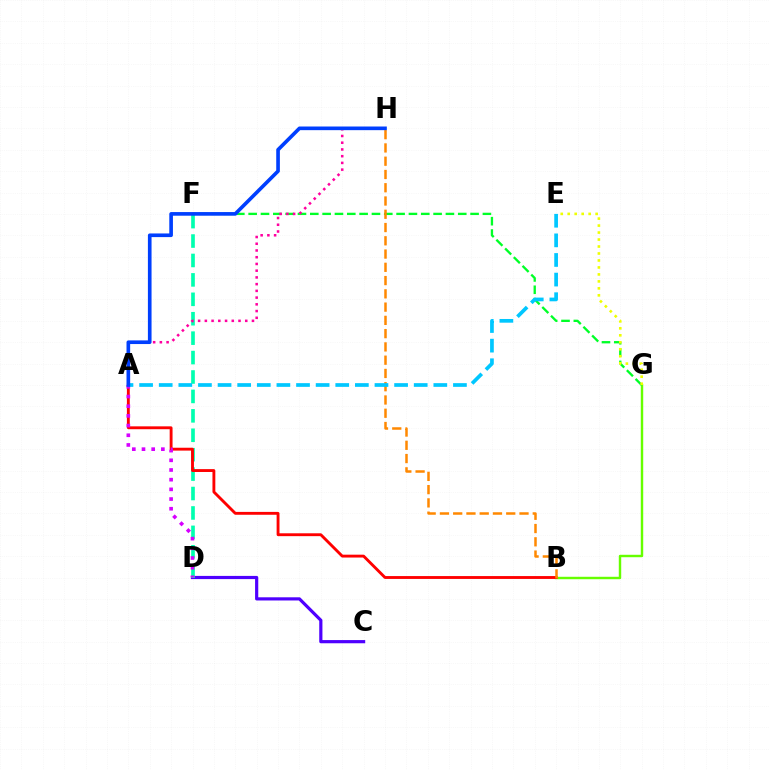{('C', 'D'): [{'color': '#4f00ff', 'line_style': 'solid', 'thickness': 2.29}], ('D', 'F'): [{'color': '#00ffaf', 'line_style': 'dashed', 'thickness': 2.64}], ('B', 'G'): [{'color': '#66ff00', 'line_style': 'solid', 'thickness': 1.75}], ('F', 'G'): [{'color': '#00ff27', 'line_style': 'dashed', 'thickness': 1.67}], ('A', 'H'): [{'color': '#ff00a0', 'line_style': 'dotted', 'thickness': 1.83}, {'color': '#003fff', 'line_style': 'solid', 'thickness': 2.63}], ('E', 'G'): [{'color': '#eeff00', 'line_style': 'dotted', 'thickness': 1.9}], ('A', 'B'): [{'color': '#ff0000', 'line_style': 'solid', 'thickness': 2.06}], ('B', 'H'): [{'color': '#ff8800', 'line_style': 'dashed', 'thickness': 1.8}], ('A', 'D'): [{'color': '#d600ff', 'line_style': 'dotted', 'thickness': 2.63}], ('A', 'E'): [{'color': '#00c7ff', 'line_style': 'dashed', 'thickness': 2.66}]}